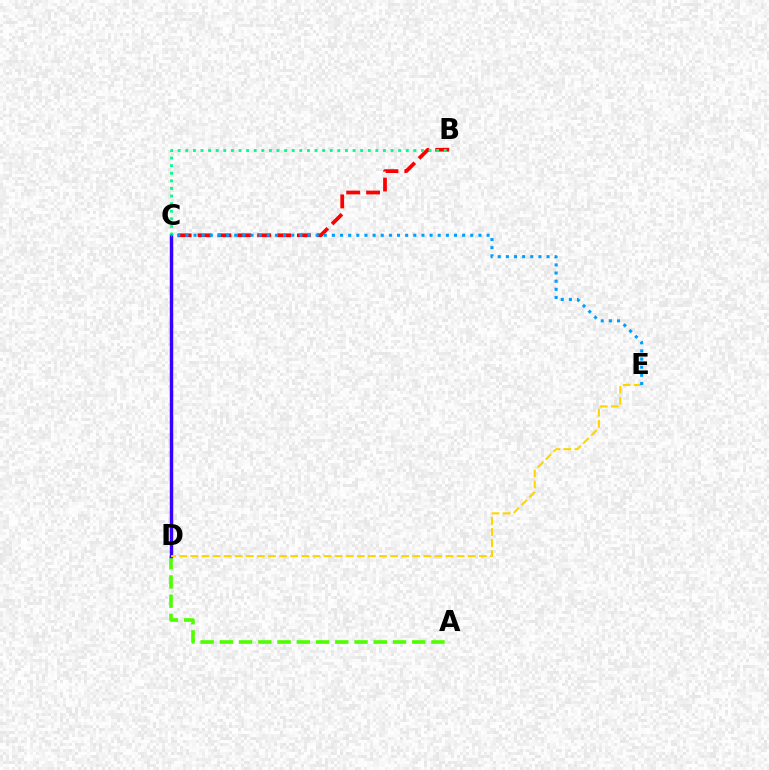{('C', 'D'): [{'color': '#ff00ed', 'line_style': 'dashed', 'thickness': 2.01}, {'color': '#3700ff', 'line_style': 'solid', 'thickness': 2.47}], ('A', 'D'): [{'color': '#4fff00', 'line_style': 'dashed', 'thickness': 2.61}], ('D', 'E'): [{'color': '#ffd500', 'line_style': 'dashed', 'thickness': 1.51}], ('B', 'C'): [{'color': '#ff0000', 'line_style': 'dashed', 'thickness': 2.7}, {'color': '#00ff86', 'line_style': 'dotted', 'thickness': 2.07}], ('C', 'E'): [{'color': '#009eff', 'line_style': 'dotted', 'thickness': 2.21}]}